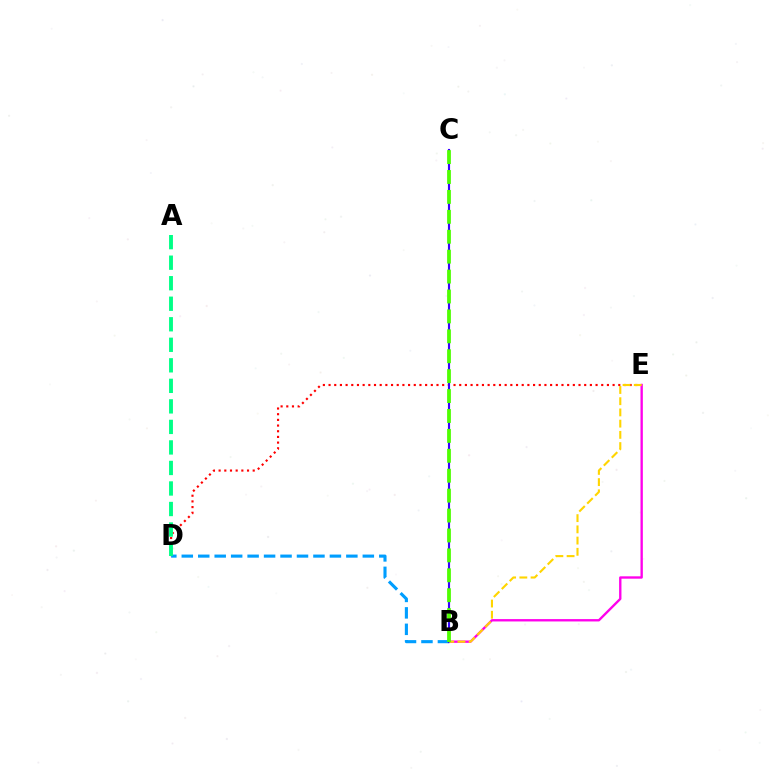{('D', 'E'): [{'color': '#ff0000', 'line_style': 'dotted', 'thickness': 1.54}], ('B', 'D'): [{'color': '#009eff', 'line_style': 'dashed', 'thickness': 2.24}], ('B', 'E'): [{'color': '#ff00ed', 'line_style': 'solid', 'thickness': 1.7}, {'color': '#ffd500', 'line_style': 'dashed', 'thickness': 1.52}], ('A', 'D'): [{'color': '#00ff86', 'line_style': 'dashed', 'thickness': 2.79}], ('B', 'C'): [{'color': '#3700ff', 'line_style': 'solid', 'thickness': 1.54}, {'color': '#4fff00', 'line_style': 'dashed', 'thickness': 2.71}]}